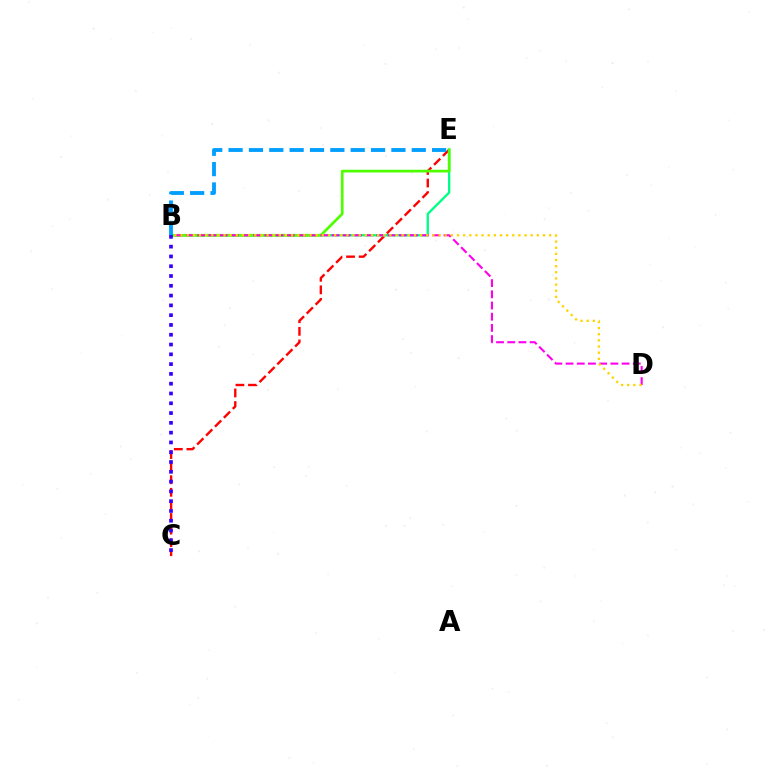{('C', 'E'): [{'color': '#ff0000', 'line_style': 'dashed', 'thickness': 1.71}], ('B', 'E'): [{'color': '#00ff86', 'line_style': 'solid', 'thickness': 1.68}, {'color': '#4fff00', 'line_style': 'solid', 'thickness': 1.96}, {'color': '#009eff', 'line_style': 'dashed', 'thickness': 2.77}], ('B', 'D'): [{'color': '#ff00ed', 'line_style': 'dashed', 'thickness': 1.52}, {'color': '#ffd500', 'line_style': 'dotted', 'thickness': 1.67}], ('B', 'C'): [{'color': '#3700ff', 'line_style': 'dotted', 'thickness': 2.66}]}